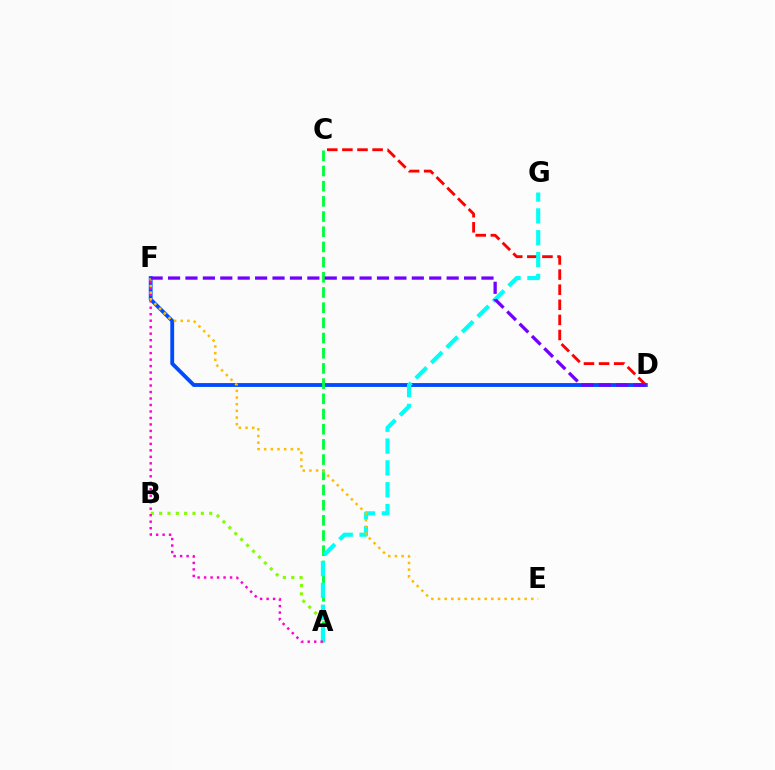{('D', 'F'): [{'color': '#004bff', 'line_style': 'solid', 'thickness': 2.76}, {'color': '#7200ff', 'line_style': 'dashed', 'thickness': 2.37}], ('C', 'D'): [{'color': '#ff0000', 'line_style': 'dashed', 'thickness': 2.05}], ('A', 'C'): [{'color': '#00ff39', 'line_style': 'dashed', 'thickness': 2.06}], ('A', 'B'): [{'color': '#84ff00', 'line_style': 'dotted', 'thickness': 2.27}], ('A', 'G'): [{'color': '#00fff6', 'line_style': 'dashed', 'thickness': 2.96}], ('A', 'F'): [{'color': '#ff00cf', 'line_style': 'dotted', 'thickness': 1.76}], ('E', 'F'): [{'color': '#ffbd00', 'line_style': 'dotted', 'thickness': 1.81}]}